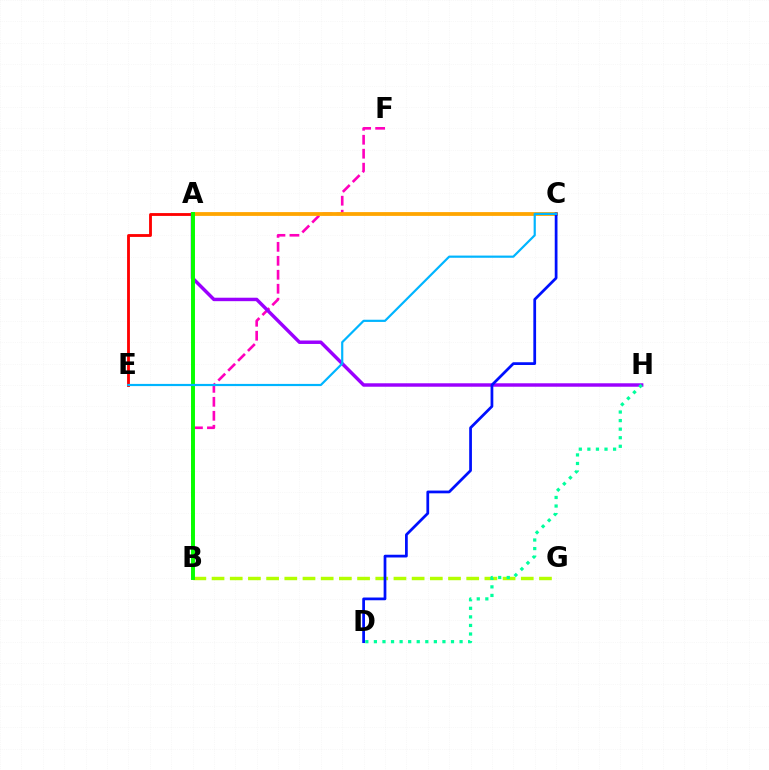{('B', 'F'): [{'color': '#ff00bd', 'line_style': 'dashed', 'thickness': 1.9}], ('A', 'E'): [{'color': '#ff0000', 'line_style': 'solid', 'thickness': 2.04}], ('A', 'H'): [{'color': '#9b00ff', 'line_style': 'solid', 'thickness': 2.48}], ('A', 'C'): [{'color': '#ffa500', 'line_style': 'solid', 'thickness': 2.74}], ('B', 'G'): [{'color': '#b3ff00', 'line_style': 'dashed', 'thickness': 2.47}], ('D', 'H'): [{'color': '#00ff9d', 'line_style': 'dotted', 'thickness': 2.33}], ('A', 'B'): [{'color': '#08ff00', 'line_style': 'solid', 'thickness': 2.83}], ('C', 'D'): [{'color': '#0010ff', 'line_style': 'solid', 'thickness': 1.98}], ('C', 'E'): [{'color': '#00b5ff', 'line_style': 'solid', 'thickness': 1.58}]}